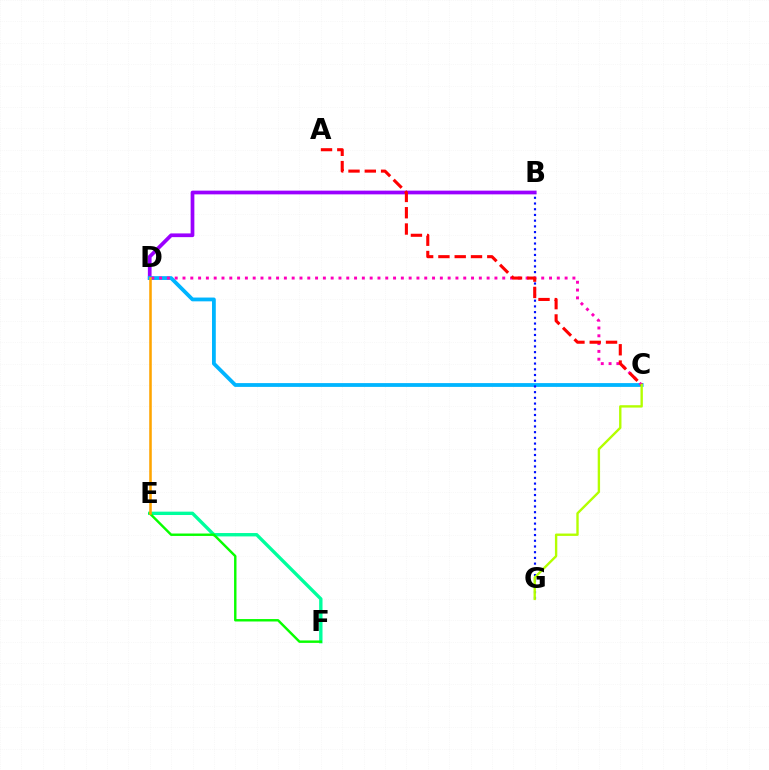{('E', 'F'): [{'color': '#00ff9d', 'line_style': 'solid', 'thickness': 2.42}, {'color': '#08ff00', 'line_style': 'solid', 'thickness': 1.75}], ('B', 'D'): [{'color': '#9b00ff', 'line_style': 'solid', 'thickness': 2.68}], ('C', 'D'): [{'color': '#00b5ff', 'line_style': 'solid', 'thickness': 2.73}, {'color': '#ff00bd', 'line_style': 'dotted', 'thickness': 2.12}], ('B', 'G'): [{'color': '#0010ff', 'line_style': 'dotted', 'thickness': 1.55}], ('D', 'E'): [{'color': '#ffa500', 'line_style': 'solid', 'thickness': 1.84}], ('A', 'C'): [{'color': '#ff0000', 'line_style': 'dashed', 'thickness': 2.21}], ('C', 'G'): [{'color': '#b3ff00', 'line_style': 'solid', 'thickness': 1.71}]}